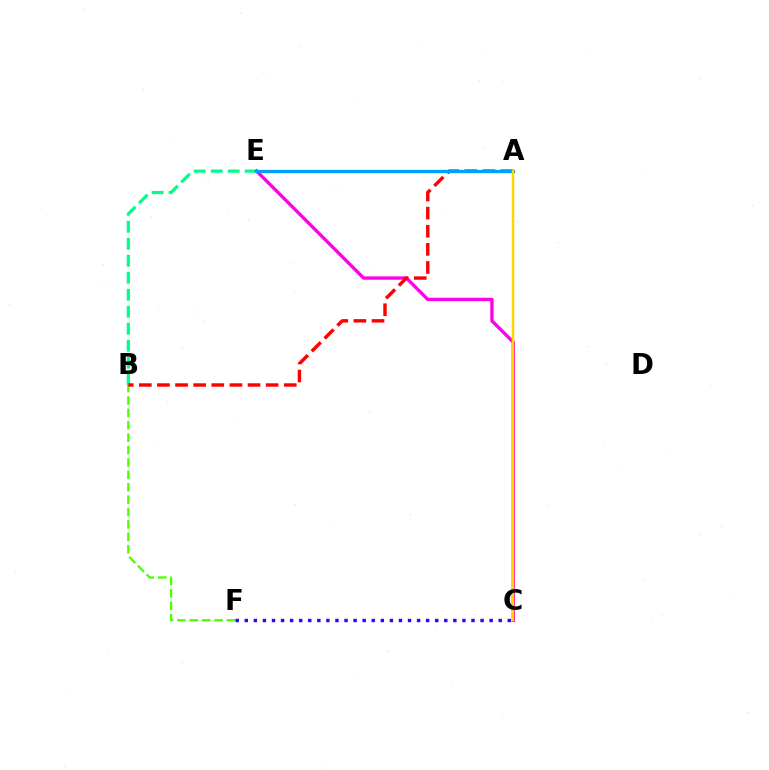{('B', 'E'): [{'color': '#00ff86', 'line_style': 'dashed', 'thickness': 2.31}], ('C', 'E'): [{'color': '#ff00ed', 'line_style': 'solid', 'thickness': 2.42}], ('B', 'F'): [{'color': '#4fff00', 'line_style': 'dashed', 'thickness': 1.68}], ('A', 'B'): [{'color': '#ff0000', 'line_style': 'dashed', 'thickness': 2.46}], ('A', 'E'): [{'color': '#009eff', 'line_style': 'solid', 'thickness': 2.4}], ('C', 'F'): [{'color': '#3700ff', 'line_style': 'dotted', 'thickness': 2.46}], ('A', 'C'): [{'color': '#ffd500', 'line_style': 'solid', 'thickness': 1.78}]}